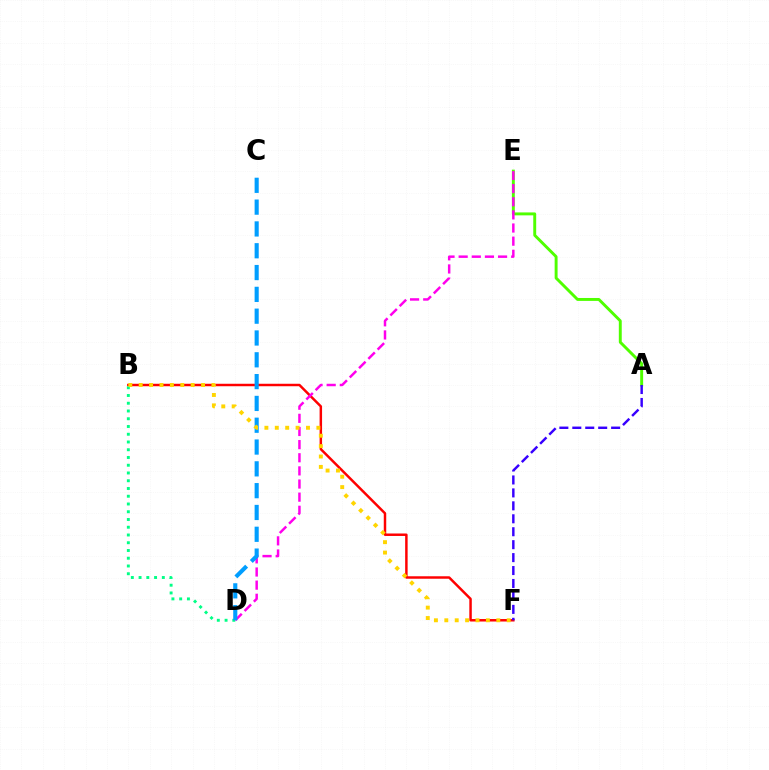{('B', 'F'): [{'color': '#ff0000', 'line_style': 'solid', 'thickness': 1.78}, {'color': '#ffd500', 'line_style': 'dotted', 'thickness': 2.82}], ('B', 'D'): [{'color': '#00ff86', 'line_style': 'dotted', 'thickness': 2.11}], ('A', 'E'): [{'color': '#4fff00', 'line_style': 'solid', 'thickness': 2.11}], ('D', 'E'): [{'color': '#ff00ed', 'line_style': 'dashed', 'thickness': 1.78}], ('A', 'F'): [{'color': '#3700ff', 'line_style': 'dashed', 'thickness': 1.76}], ('C', 'D'): [{'color': '#009eff', 'line_style': 'dashed', 'thickness': 2.96}]}